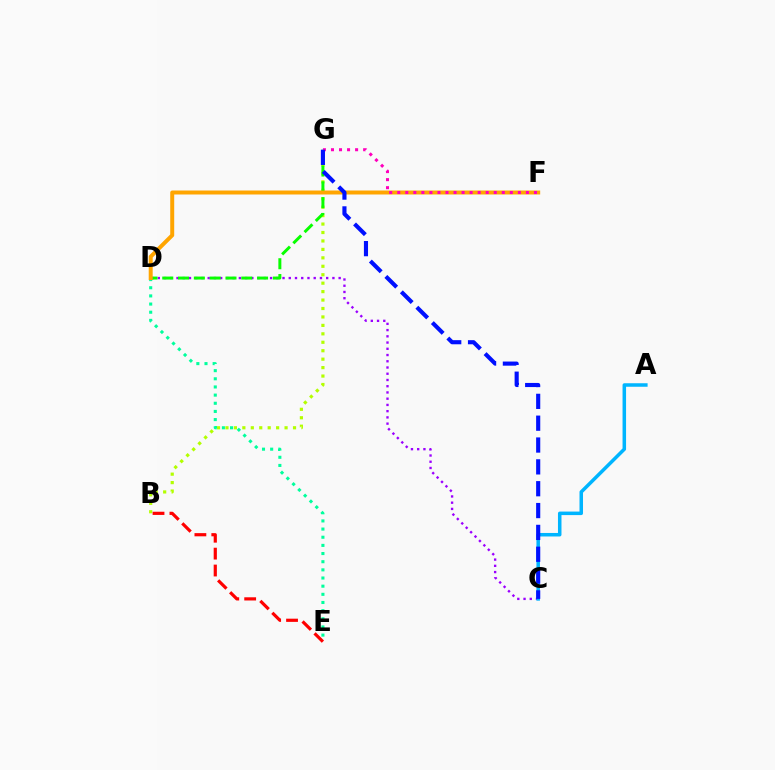{('B', 'G'): [{'color': '#b3ff00', 'line_style': 'dotted', 'thickness': 2.29}], ('C', 'D'): [{'color': '#9b00ff', 'line_style': 'dotted', 'thickness': 1.69}], ('A', 'C'): [{'color': '#00b5ff', 'line_style': 'solid', 'thickness': 2.53}], ('D', 'E'): [{'color': '#00ff9d', 'line_style': 'dotted', 'thickness': 2.22}], ('B', 'E'): [{'color': '#ff0000', 'line_style': 'dashed', 'thickness': 2.3}], ('D', 'G'): [{'color': '#08ff00', 'line_style': 'dashed', 'thickness': 2.15}], ('D', 'F'): [{'color': '#ffa500', 'line_style': 'solid', 'thickness': 2.86}], ('F', 'G'): [{'color': '#ff00bd', 'line_style': 'dotted', 'thickness': 2.18}], ('C', 'G'): [{'color': '#0010ff', 'line_style': 'dashed', 'thickness': 2.97}]}